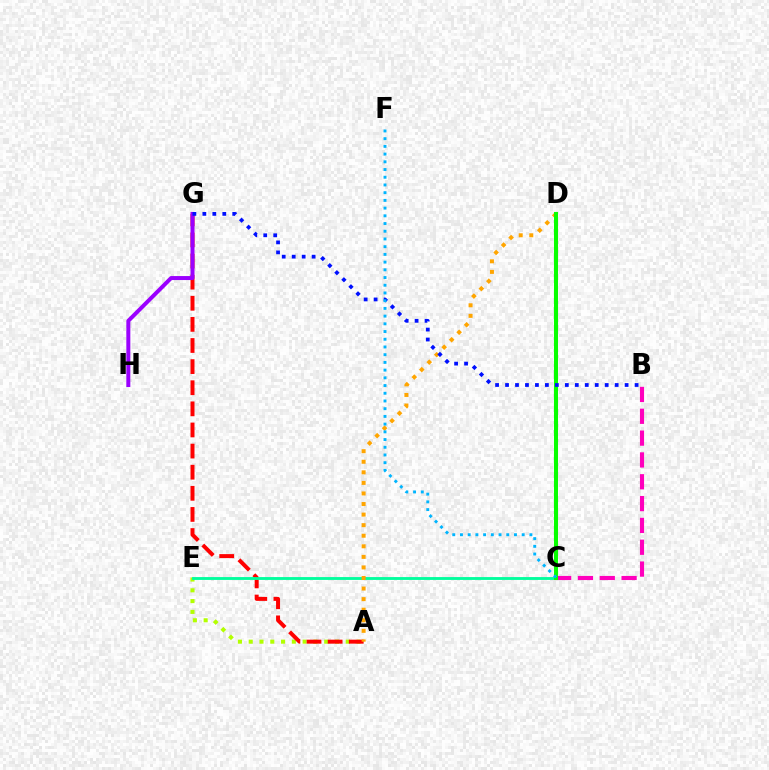{('A', 'E'): [{'color': '#b3ff00', 'line_style': 'dotted', 'thickness': 2.93}], ('B', 'C'): [{'color': '#ff00bd', 'line_style': 'dashed', 'thickness': 2.97}], ('A', 'G'): [{'color': '#ff0000', 'line_style': 'dashed', 'thickness': 2.87}], ('G', 'H'): [{'color': '#9b00ff', 'line_style': 'solid', 'thickness': 2.87}], ('C', 'E'): [{'color': '#00ff9d', 'line_style': 'solid', 'thickness': 2.05}], ('A', 'D'): [{'color': '#ffa500', 'line_style': 'dotted', 'thickness': 2.87}], ('C', 'D'): [{'color': '#08ff00', 'line_style': 'solid', 'thickness': 2.91}], ('B', 'G'): [{'color': '#0010ff', 'line_style': 'dotted', 'thickness': 2.71}], ('C', 'F'): [{'color': '#00b5ff', 'line_style': 'dotted', 'thickness': 2.1}]}